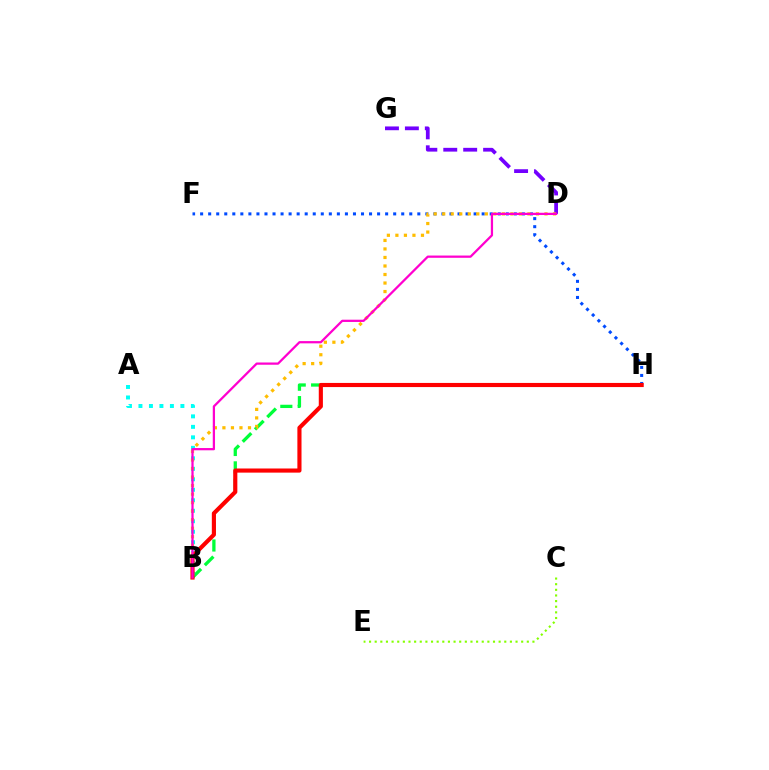{('F', 'H'): [{'color': '#004bff', 'line_style': 'dotted', 'thickness': 2.19}], ('B', 'H'): [{'color': '#00ff39', 'line_style': 'dashed', 'thickness': 2.36}, {'color': '#ff0000', 'line_style': 'solid', 'thickness': 2.97}], ('A', 'B'): [{'color': '#00fff6', 'line_style': 'dotted', 'thickness': 2.85}], ('D', 'G'): [{'color': '#7200ff', 'line_style': 'dashed', 'thickness': 2.71}], ('C', 'E'): [{'color': '#84ff00', 'line_style': 'dotted', 'thickness': 1.53}], ('B', 'D'): [{'color': '#ffbd00', 'line_style': 'dotted', 'thickness': 2.32}, {'color': '#ff00cf', 'line_style': 'solid', 'thickness': 1.62}]}